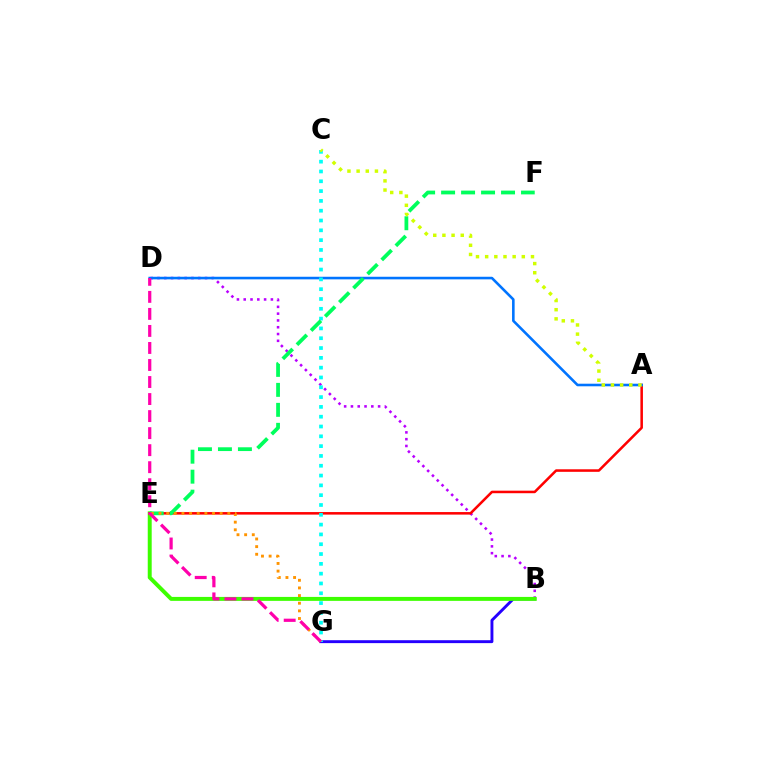{('B', 'D'): [{'color': '#b900ff', 'line_style': 'dotted', 'thickness': 1.85}], ('B', 'G'): [{'color': '#2500ff', 'line_style': 'solid', 'thickness': 2.1}], ('B', 'E'): [{'color': '#3dff00', 'line_style': 'solid', 'thickness': 2.84}], ('A', 'E'): [{'color': '#ff0000', 'line_style': 'solid', 'thickness': 1.83}], ('A', 'D'): [{'color': '#0074ff', 'line_style': 'solid', 'thickness': 1.86}], ('C', 'G'): [{'color': '#00fff6', 'line_style': 'dotted', 'thickness': 2.67}], ('E', 'F'): [{'color': '#00ff5c', 'line_style': 'dashed', 'thickness': 2.71}], ('E', 'G'): [{'color': '#ff9400', 'line_style': 'dotted', 'thickness': 2.08}], ('A', 'C'): [{'color': '#d1ff00', 'line_style': 'dotted', 'thickness': 2.49}], ('D', 'G'): [{'color': '#ff00ac', 'line_style': 'dashed', 'thickness': 2.31}]}